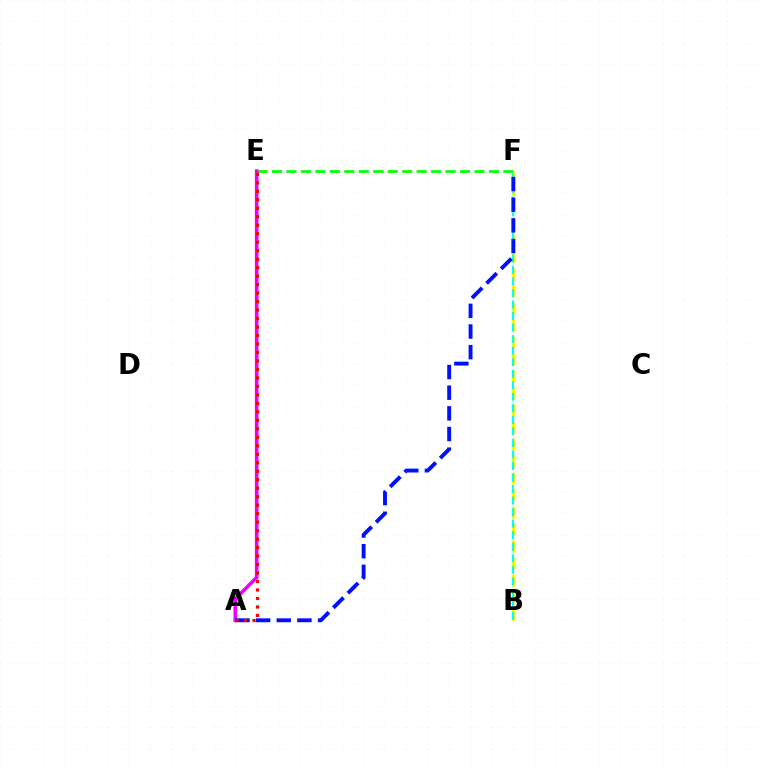{('B', 'F'): [{'color': '#fcf500', 'line_style': 'dashed', 'thickness': 2.31}, {'color': '#00fff6', 'line_style': 'dashed', 'thickness': 1.57}], ('E', 'F'): [{'color': '#08ff00', 'line_style': 'dashed', 'thickness': 1.96}], ('A', 'E'): [{'color': '#ee00ff', 'line_style': 'solid', 'thickness': 2.59}, {'color': '#ff0000', 'line_style': 'dotted', 'thickness': 2.3}], ('A', 'F'): [{'color': '#0010ff', 'line_style': 'dashed', 'thickness': 2.8}]}